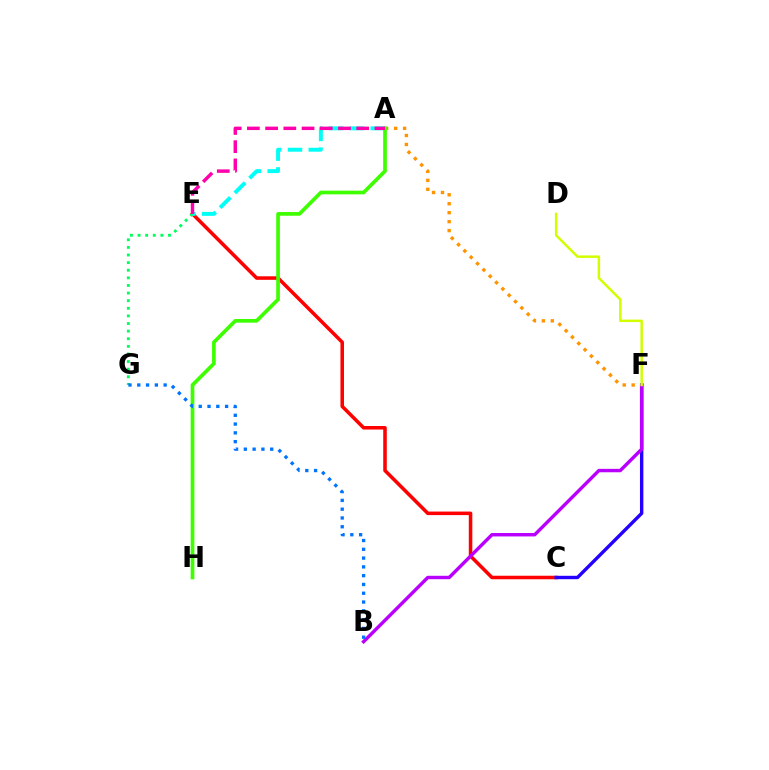{('A', 'F'): [{'color': '#ff9400', 'line_style': 'dotted', 'thickness': 2.43}], ('C', 'E'): [{'color': '#ff0000', 'line_style': 'solid', 'thickness': 2.55}], ('C', 'F'): [{'color': '#2500ff', 'line_style': 'solid', 'thickness': 2.45}], ('B', 'F'): [{'color': '#b900ff', 'line_style': 'solid', 'thickness': 2.46}], ('E', 'G'): [{'color': '#00ff5c', 'line_style': 'dotted', 'thickness': 2.07}], ('A', 'E'): [{'color': '#00fff6', 'line_style': 'dashed', 'thickness': 2.83}, {'color': '#ff00ac', 'line_style': 'dashed', 'thickness': 2.48}], ('A', 'H'): [{'color': '#3dff00', 'line_style': 'solid', 'thickness': 2.65}], ('D', 'F'): [{'color': '#d1ff00', 'line_style': 'solid', 'thickness': 1.78}], ('B', 'G'): [{'color': '#0074ff', 'line_style': 'dotted', 'thickness': 2.39}]}